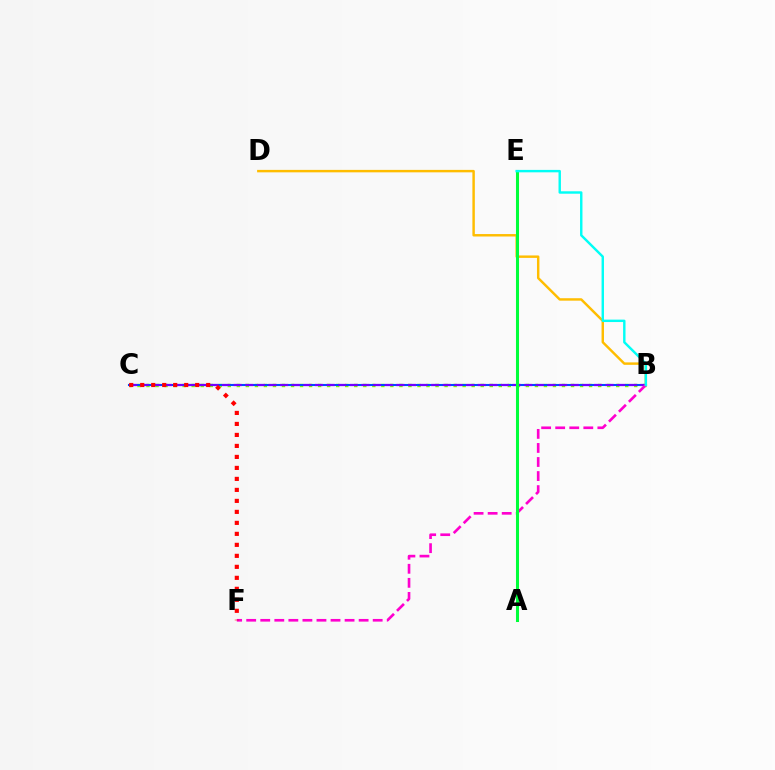{('B', 'C'): [{'color': '#84ff00', 'line_style': 'dotted', 'thickness': 2.45}, {'color': '#004bff', 'line_style': 'solid', 'thickness': 1.5}, {'color': '#7200ff', 'line_style': 'dashed', 'thickness': 1.58}], ('B', 'D'): [{'color': '#ffbd00', 'line_style': 'solid', 'thickness': 1.76}], ('B', 'F'): [{'color': '#ff00cf', 'line_style': 'dashed', 'thickness': 1.91}], ('C', 'F'): [{'color': '#ff0000', 'line_style': 'dotted', 'thickness': 2.99}], ('A', 'E'): [{'color': '#00ff39', 'line_style': 'solid', 'thickness': 2.19}], ('B', 'E'): [{'color': '#00fff6', 'line_style': 'solid', 'thickness': 1.74}]}